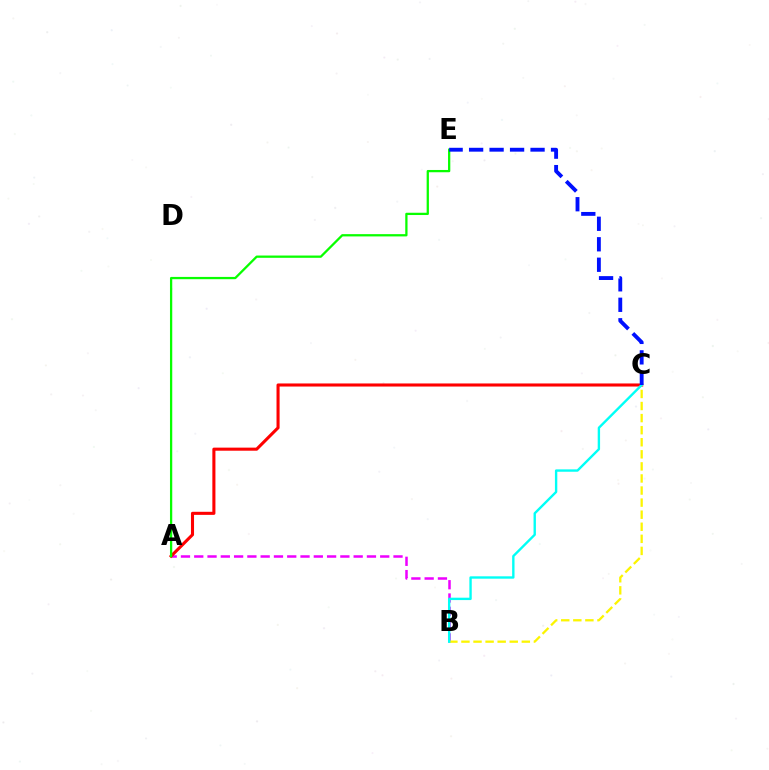{('A', 'B'): [{'color': '#ee00ff', 'line_style': 'dashed', 'thickness': 1.8}], ('A', 'C'): [{'color': '#ff0000', 'line_style': 'solid', 'thickness': 2.22}], ('B', 'C'): [{'color': '#fcf500', 'line_style': 'dashed', 'thickness': 1.64}, {'color': '#00fff6', 'line_style': 'solid', 'thickness': 1.71}], ('A', 'E'): [{'color': '#08ff00', 'line_style': 'solid', 'thickness': 1.64}], ('C', 'E'): [{'color': '#0010ff', 'line_style': 'dashed', 'thickness': 2.78}]}